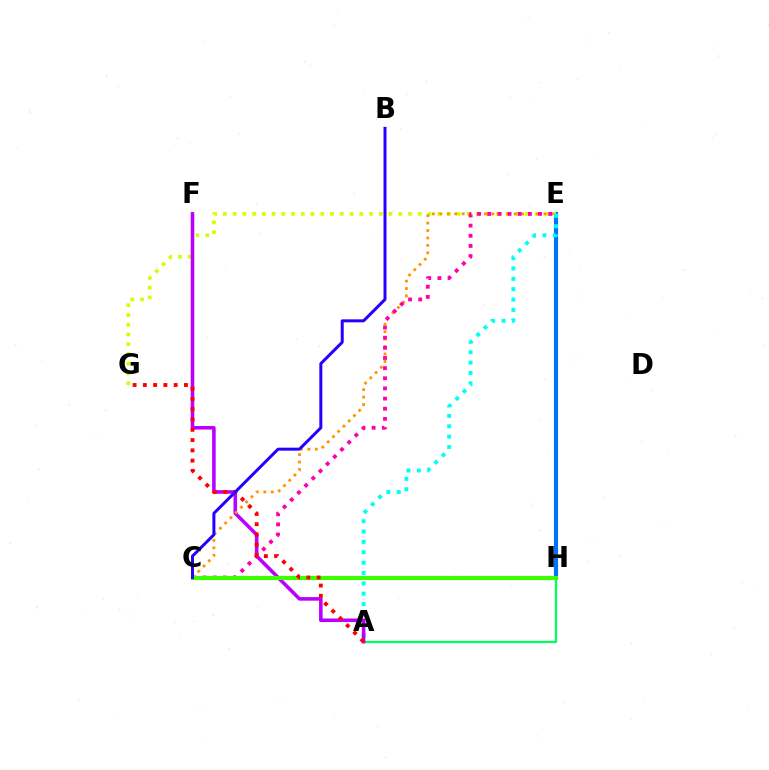{('E', 'H'): [{'color': '#0074ff', 'line_style': 'solid', 'thickness': 2.96}], ('E', 'G'): [{'color': '#d1ff00', 'line_style': 'dotted', 'thickness': 2.65}], ('A', 'E'): [{'color': '#00fff6', 'line_style': 'dotted', 'thickness': 2.82}], ('A', 'H'): [{'color': '#00ff5c', 'line_style': 'solid', 'thickness': 1.61}], ('A', 'F'): [{'color': '#b900ff', 'line_style': 'solid', 'thickness': 2.57}], ('C', 'E'): [{'color': '#ff9400', 'line_style': 'dotted', 'thickness': 2.02}, {'color': '#ff00ac', 'line_style': 'dotted', 'thickness': 2.76}], ('C', 'H'): [{'color': '#3dff00', 'line_style': 'solid', 'thickness': 2.99}], ('A', 'G'): [{'color': '#ff0000', 'line_style': 'dotted', 'thickness': 2.79}], ('B', 'C'): [{'color': '#2500ff', 'line_style': 'solid', 'thickness': 2.15}]}